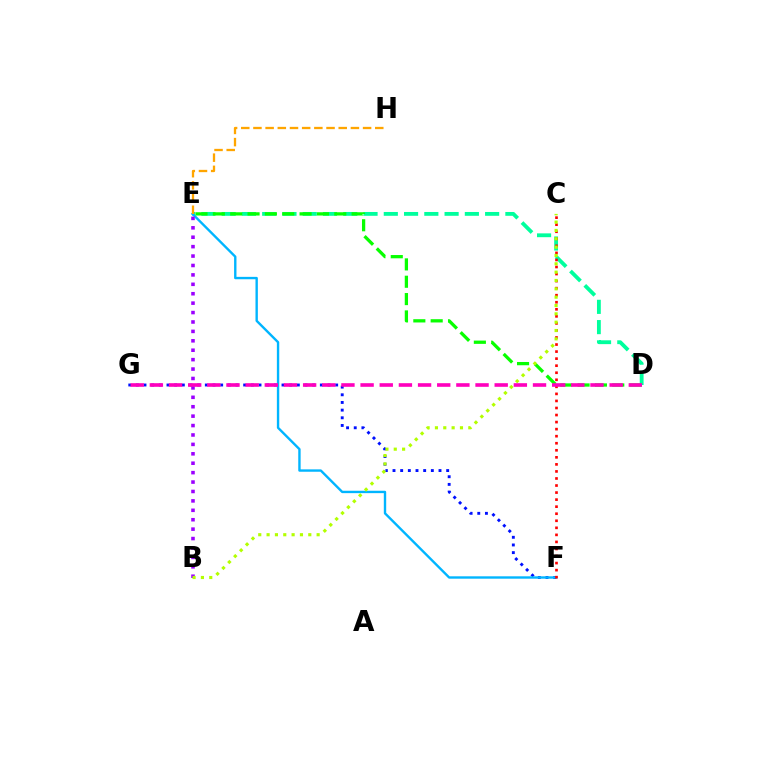{('F', 'G'): [{'color': '#0010ff', 'line_style': 'dotted', 'thickness': 2.08}], ('D', 'E'): [{'color': '#00ff9d', 'line_style': 'dashed', 'thickness': 2.75}, {'color': '#08ff00', 'line_style': 'dashed', 'thickness': 2.36}], ('E', 'F'): [{'color': '#00b5ff', 'line_style': 'solid', 'thickness': 1.72}], ('C', 'F'): [{'color': '#ff0000', 'line_style': 'dotted', 'thickness': 1.92}], ('B', 'E'): [{'color': '#9b00ff', 'line_style': 'dotted', 'thickness': 2.56}], ('B', 'C'): [{'color': '#b3ff00', 'line_style': 'dotted', 'thickness': 2.27}], ('E', 'H'): [{'color': '#ffa500', 'line_style': 'dashed', 'thickness': 1.66}], ('D', 'G'): [{'color': '#ff00bd', 'line_style': 'dashed', 'thickness': 2.6}]}